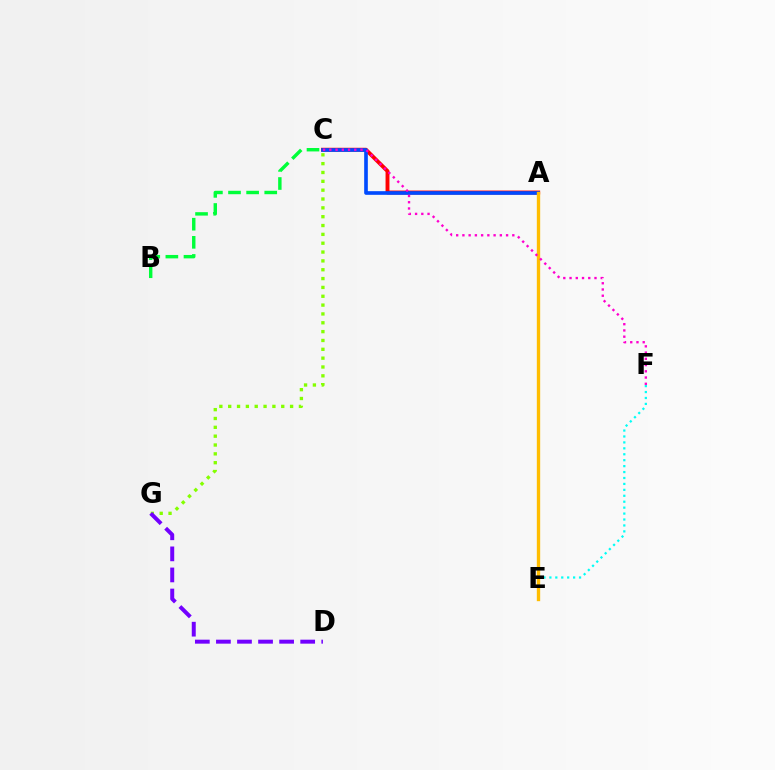{('A', 'C'): [{'color': '#ff0000', 'line_style': 'solid', 'thickness': 2.81}, {'color': '#004bff', 'line_style': 'solid', 'thickness': 2.63}], ('E', 'F'): [{'color': '#00fff6', 'line_style': 'dotted', 'thickness': 1.61}], ('A', 'E'): [{'color': '#ffbd00', 'line_style': 'solid', 'thickness': 2.42}], ('B', 'C'): [{'color': '#00ff39', 'line_style': 'dashed', 'thickness': 2.46}], ('C', 'G'): [{'color': '#84ff00', 'line_style': 'dotted', 'thickness': 2.4}], ('D', 'G'): [{'color': '#7200ff', 'line_style': 'dashed', 'thickness': 2.86}], ('C', 'F'): [{'color': '#ff00cf', 'line_style': 'dotted', 'thickness': 1.7}]}